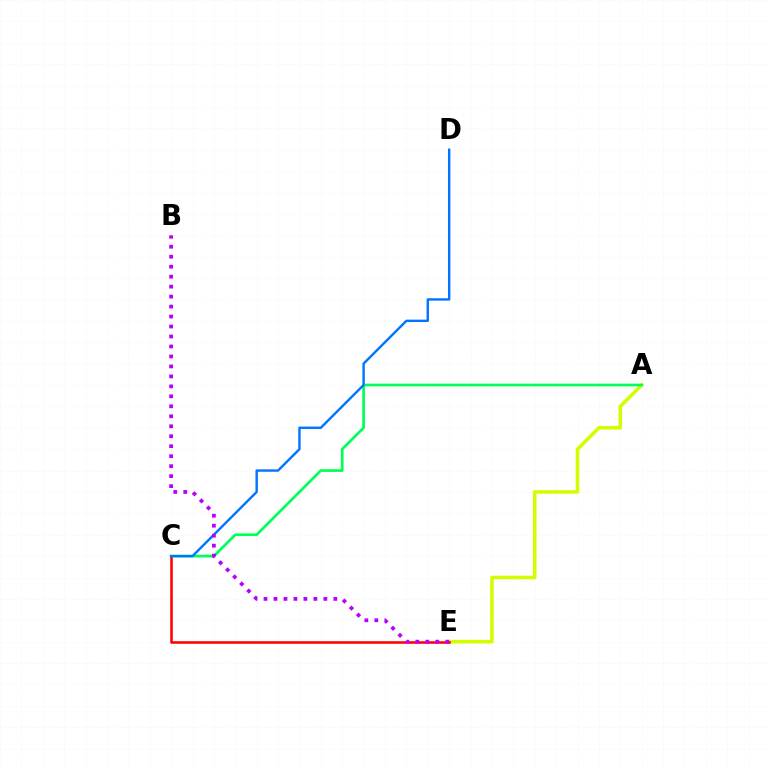{('A', 'E'): [{'color': '#d1ff00', 'line_style': 'solid', 'thickness': 2.57}], ('A', 'C'): [{'color': '#00ff5c', 'line_style': 'solid', 'thickness': 1.95}], ('C', 'E'): [{'color': '#ff0000', 'line_style': 'solid', 'thickness': 1.84}], ('C', 'D'): [{'color': '#0074ff', 'line_style': 'solid', 'thickness': 1.72}], ('B', 'E'): [{'color': '#b900ff', 'line_style': 'dotted', 'thickness': 2.71}]}